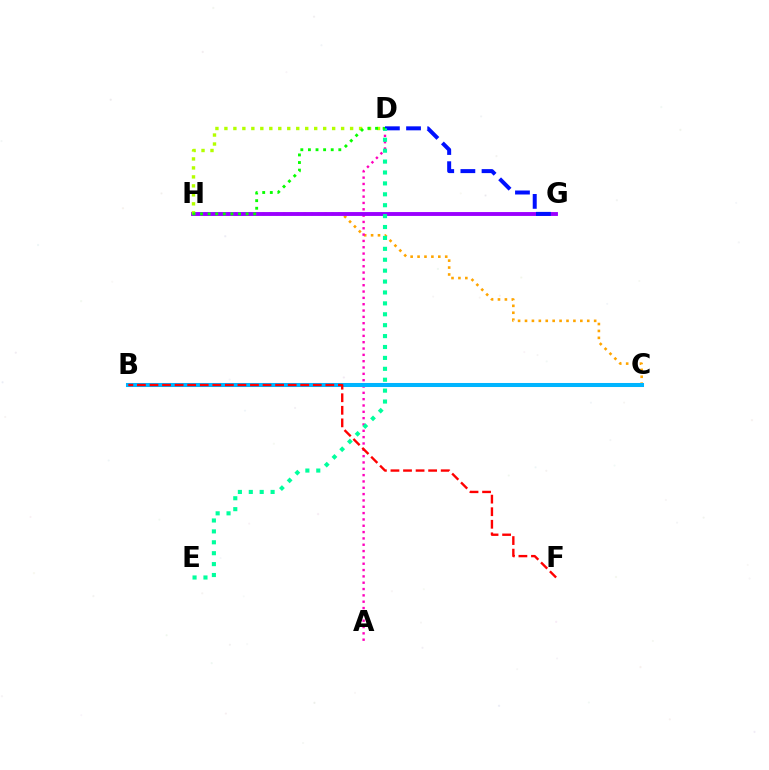{('C', 'H'): [{'color': '#ffa500', 'line_style': 'dotted', 'thickness': 1.88}], ('A', 'D'): [{'color': '#ff00bd', 'line_style': 'dotted', 'thickness': 1.72}], ('G', 'H'): [{'color': '#9b00ff', 'line_style': 'solid', 'thickness': 2.8}], ('D', 'G'): [{'color': '#0010ff', 'line_style': 'dashed', 'thickness': 2.87}], ('B', 'C'): [{'color': '#00b5ff', 'line_style': 'solid', 'thickness': 2.91}], ('D', 'E'): [{'color': '#00ff9d', 'line_style': 'dotted', 'thickness': 2.96}], ('D', 'H'): [{'color': '#b3ff00', 'line_style': 'dotted', 'thickness': 2.44}, {'color': '#08ff00', 'line_style': 'dotted', 'thickness': 2.06}], ('B', 'F'): [{'color': '#ff0000', 'line_style': 'dashed', 'thickness': 1.71}]}